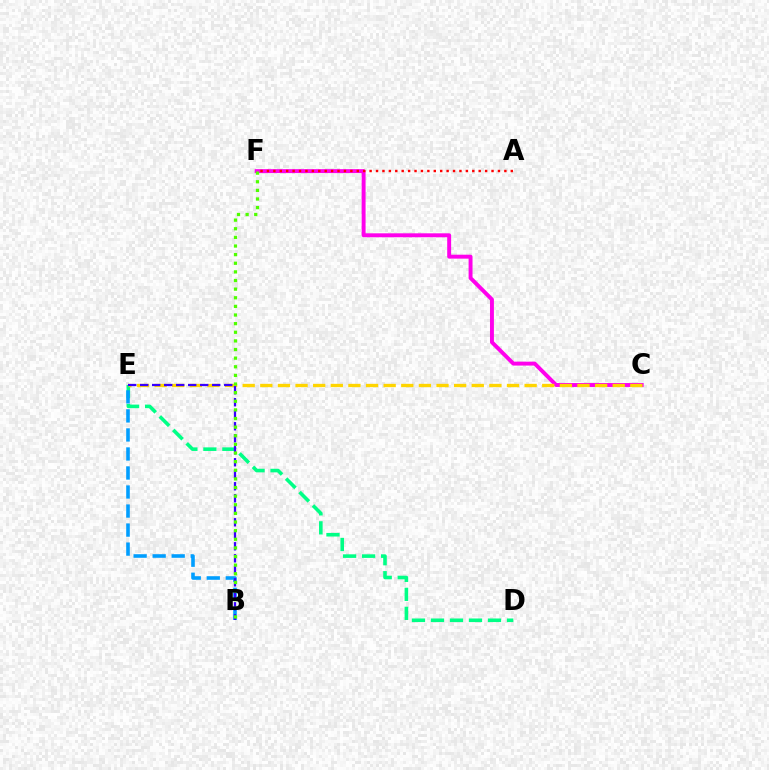{('D', 'E'): [{'color': '#00ff86', 'line_style': 'dashed', 'thickness': 2.58}], ('C', 'F'): [{'color': '#ff00ed', 'line_style': 'solid', 'thickness': 2.83}], ('C', 'E'): [{'color': '#ffd500', 'line_style': 'dashed', 'thickness': 2.39}], ('B', 'E'): [{'color': '#009eff', 'line_style': 'dashed', 'thickness': 2.58}, {'color': '#3700ff', 'line_style': 'dashed', 'thickness': 1.63}], ('A', 'F'): [{'color': '#ff0000', 'line_style': 'dotted', 'thickness': 1.74}], ('B', 'F'): [{'color': '#4fff00', 'line_style': 'dotted', 'thickness': 2.34}]}